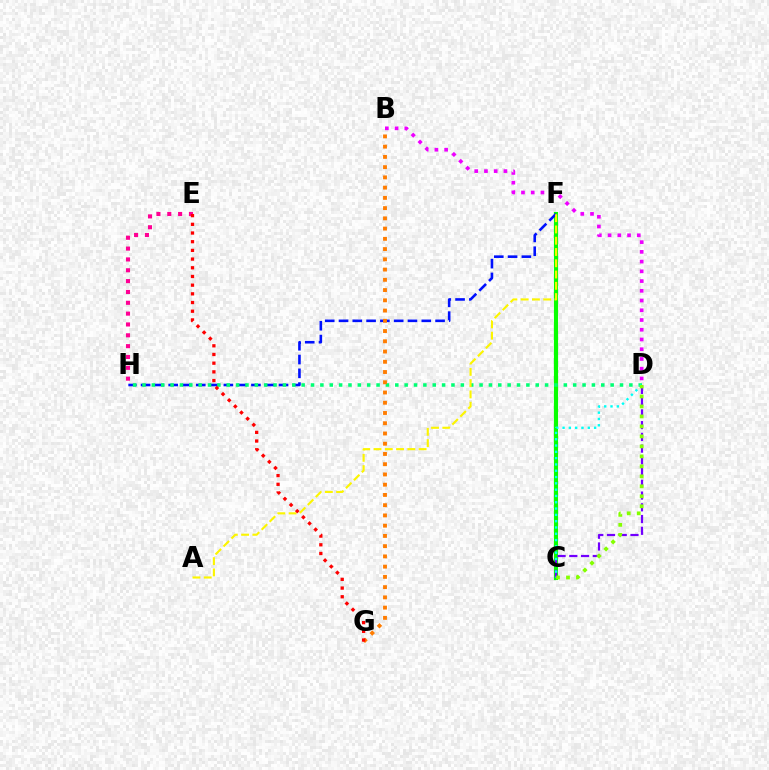{('C', 'F'): [{'color': '#008cff', 'line_style': 'dashed', 'thickness': 1.51}, {'color': '#08ff00', 'line_style': 'solid', 'thickness': 2.98}], ('C', 'D'): [{'color': '#7200ff', 'line_style': 'dashed', 'thickness': 1.59}, {'color': '#00fff6', 'line_style': 'dotted', 'thickness': 1.71}, {'color': '#84ff00', 'line_style': 'dotted', 'thickness': 2.71}], ('F', 'H'): [{'color': '#0010ff', 'line_style': 'dashed', 'thickness': 1.87}], ('E', 'H'): [{'color': '#ff0094', 'line_style': 'dotted', 'thickness': 2.94}], ('D', 'H'): [{'color': '#00ff74', 'line_style': 'dotted', 'thickness': 2.54}], ('A', 'F'): [{'color': '#fcf500', 'line_style': 'dashed', 'thickness': 1.53}], ('B', 'D'): [{'color': '#ee00ff', 'line_style': 'dotted', 'thickness': 2.65}], ('B', 'G'): [{'color': '#ff7c00', 'line_style': 'dotted', 'thickness': 2.78}], ('E', 'G'): [{'color': '#ff0000', 'line_style': 'dotted', 'thickness': 2.36}]}